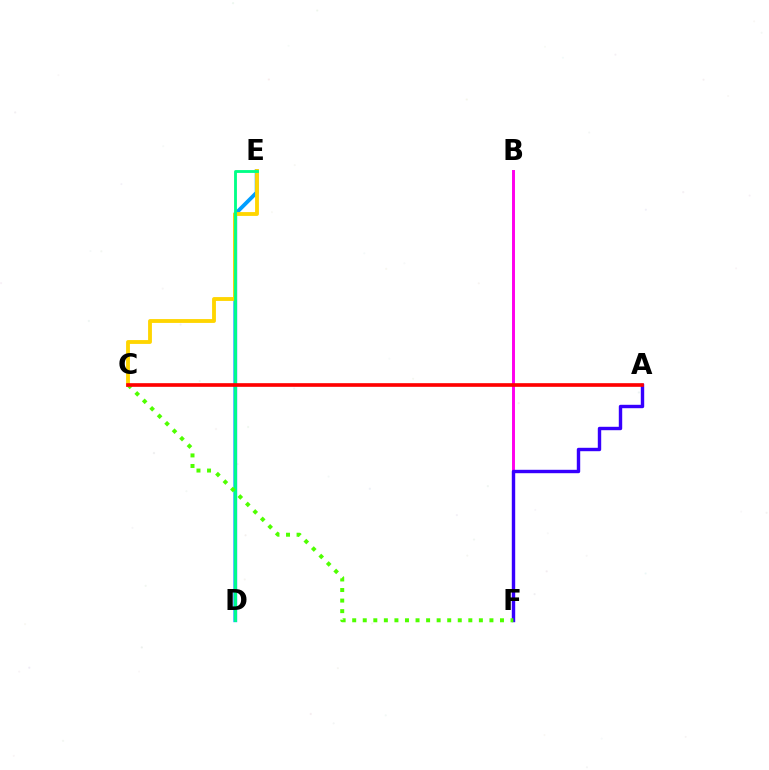{('D', 'E'): [{'color': '#009eff', 'line_style': 'solid', 'thickness': 2.75}, {'color': '#00ff86', 'line_style': 'solid', 'thickness': 2.05}], ('B', 'F'): [{'color': '#ff00ed', 'line_style': 'solid', 'thickness': 2.12}], ('A', 'F'): [{'color': '#3700ff', 'line_style': 'solid', 'thickness': 2.45}], ('C', 'E'): [{'color': '#ffd500', 'line_style': 'solid', 'thickness': 2.77}], ('C', 'F'): [{'color': '#4fff00', 'line_style': 'dotted', 'thickness': 2.87}], ('A', 'C'): [{'color': '#ff0000', 'line_style': 'solid', 'thickness': 2.63}]}